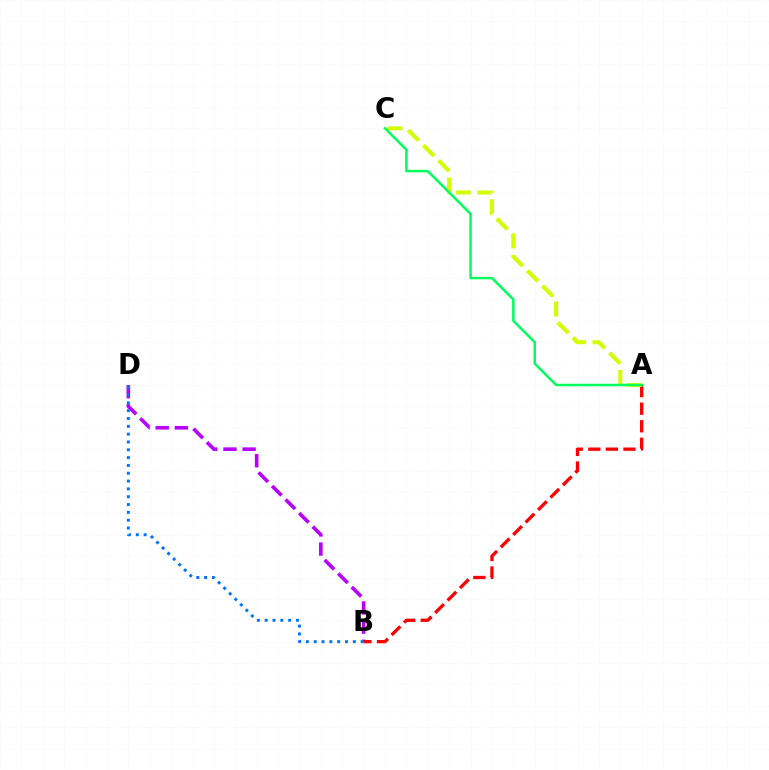{('B', 'D'): [{'color': '#b900ff', 'line_style': 'dashed', 'thickness': 2.6}, {'color': '#0074ff', 'line_style': 'dotted', 'thickness': 2.13}], ('A', 'B'): [{'color': '#ff0000', 'line_style': 'dashed', 'thickness': 2.39}], ('A', 'C'): [{'color': '#d1ff00', 'line_style': 'dashed', 'thickness': 2.92}, {'color': '#00ff5c', 'line_style': 'solid', 'thickness': 1.79}]}